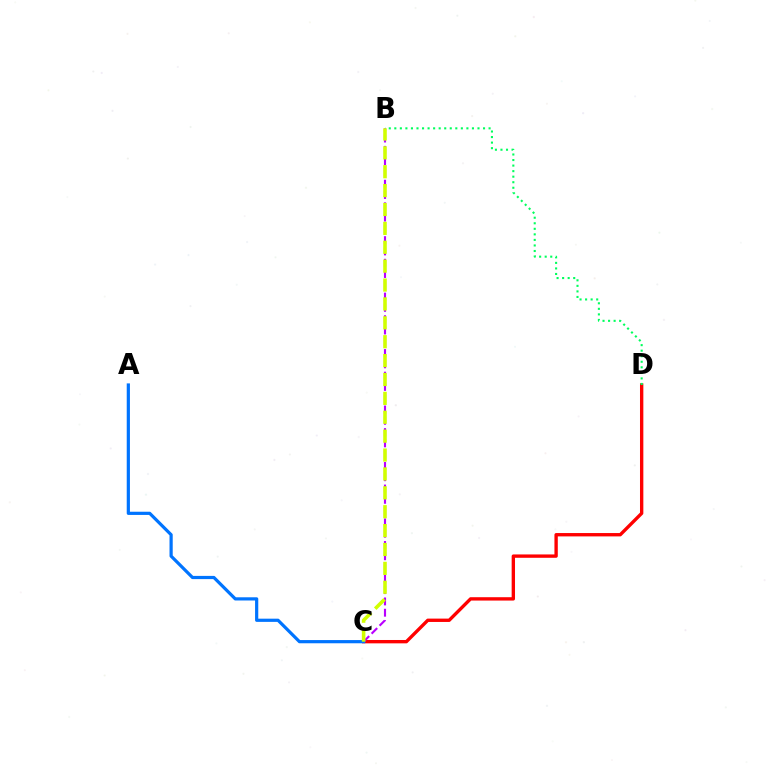{('C', 'D'): [{'color': '#ff0000', 'line_style': 'solid', 'thickness': 2.42}], ('B', 'C'): [{'color': '#b900ff', 'line_style': 'dashed', 'thickness': 1.53}, {'color': '#d1ff00', 'line_style': 'dashed', 'thickness': 2.57}], ('B', 'D'): [{'color': '#00ff5c', 'line_style': 'dotted', 'thickness': 1.51}], ('A', 'C'): [{'color': '#0074ff', 'line_style': 'solid', 'thickness': 2.31}]}